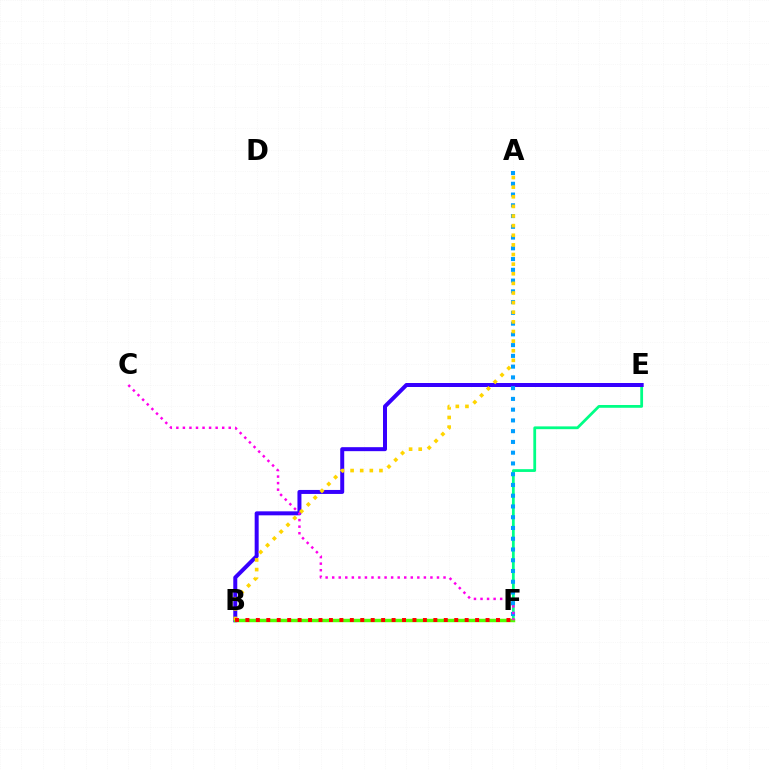{('E', 'F'): [{'color': '#00ff86', 'line_style': 'solid', 'thickness': 2.0}], ('B', 'E'): [{'color': '#3700ff', 'line_style': 'solid', 'thickness': 2.87}], ('B', 'F'): [{'color': '#4fff00', 'line_style': 'solid', 'thickness': 2.48}, {'color': '#ff0000', 'line_style': 'dotted', 'thickness': 2.84}], ('A', 'F'): [{'color': '#009eff', 'line_style': 'dotted', 'thickness': 2.92}], ('C', 'F'): [{'color': '#ff00ed', 'line_style': 'dotted', 'thickness': 1.78}], ('A', 'B'): [{'color': '#ffd500', 'line_style': 'dotted', 'thickness': 2.61}]}